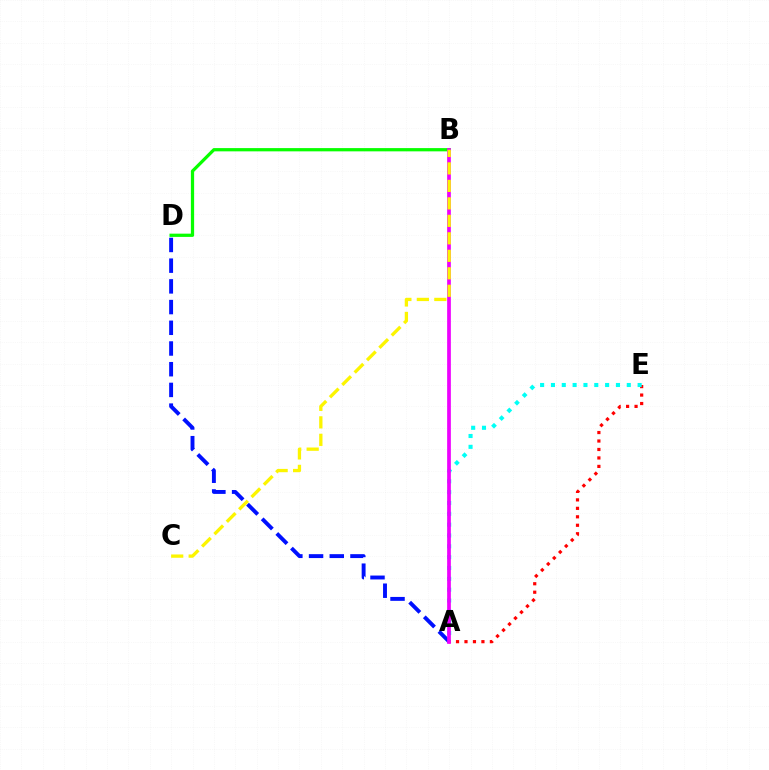{('A', 'E'): [{'color': '#ff0000', 'line_style': 'dotted', 'thickness': 2.3}, {'color': '#00fff6', 'line_style': 'dotted', 'thickness': 2.94}], ('B', 'D'): [{'color': '#08ff00', 'line_style': 'solid', 'thickness': 2.33}], ('A', 'D'): [{'color': '#0010ff', 'line_style': 'dashed', 'thickness': 2.81}], ('A', 'B'): [{'color': '#ee00ff', 'line_style': 'solid', 'thickness': 2.67}], ('B', 'C'): [{'color': '#fcf500', 'line_style': 'dashed', 'thickness': 2.37}]}